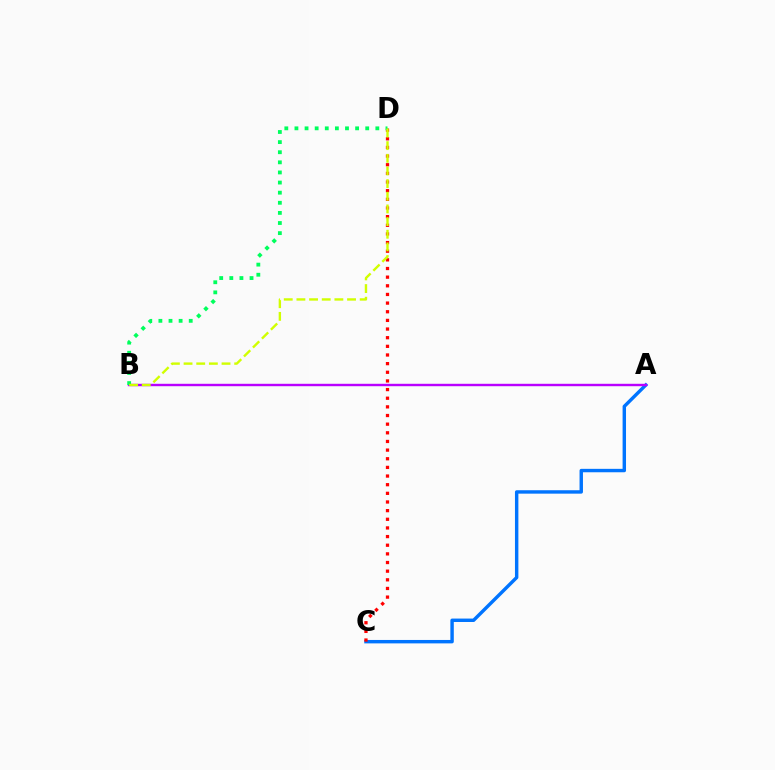{('A', 'C'): [{'color': '#0074ff', 'line_style': 'solid', 'thickness': 2.46}], ('A', 'B'): [{'color': '#b900ff', 'line_style': 'solid', 'thickness': 1.74}], ('C', 'D'): [{'color': '#ff0000', 'line_style': 'dotted', 'thickness': 2.35}], ('B', 'D'): [{'color': '#00ff5c', 'line_style': 'dotted', 'thickness': 2.75}, {'color': '#d1ff00', 'line_style': 'dashed', 'thickness': 1.72}]}